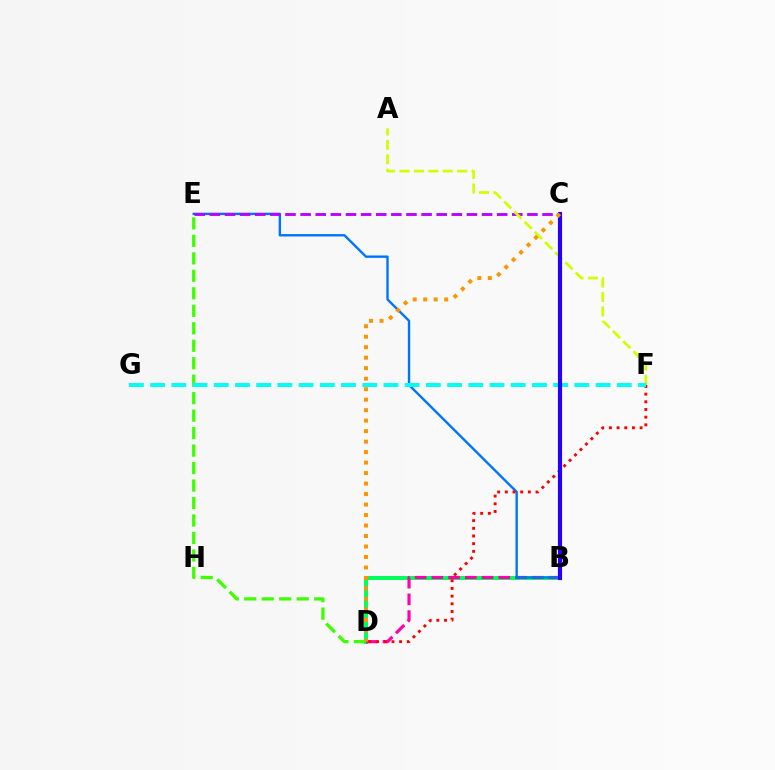{('D', 'E'): [{'color': '#3dff00', 'line_style': 'dashed', 'thickness': 2.37}], ('B', 'D'): [{'color': '#00ff5c', 'line_style': 'solid', 'thickness': 2.89}, {'color': '#ff00ac', 'line_style': 'dashed', 'thickness': 2.27}], ('B', 'E'): [{'color': '#0074ff', 'line_style': 'solid', 'thickness': 1.72}], ('C', 'E'): [{'color': '#b900ff', 'line_style': 'dashed', 'thickness': 2.05}], ('D', 'F'): [{'color': '#ff0000', 'line_style': 'dotted', 'thickness': 2.09}], ('A', 'F'): [{'color': '#d1ff00', 'line_style': 'dashed', 'thickness': 1.96}], ('F', 'G'): [{'color': '#00fff6', 'line_style': 'dashed', 'thickness': 2.88}], ('B', 'C'): [{'color': '#2500ff', 'line_style': 'solid', 'thickness': 2.99}], ('C', 'D'): [{'color': '#ff9400', 'line_style': 'dotted', 'thickness': 2.85}]}